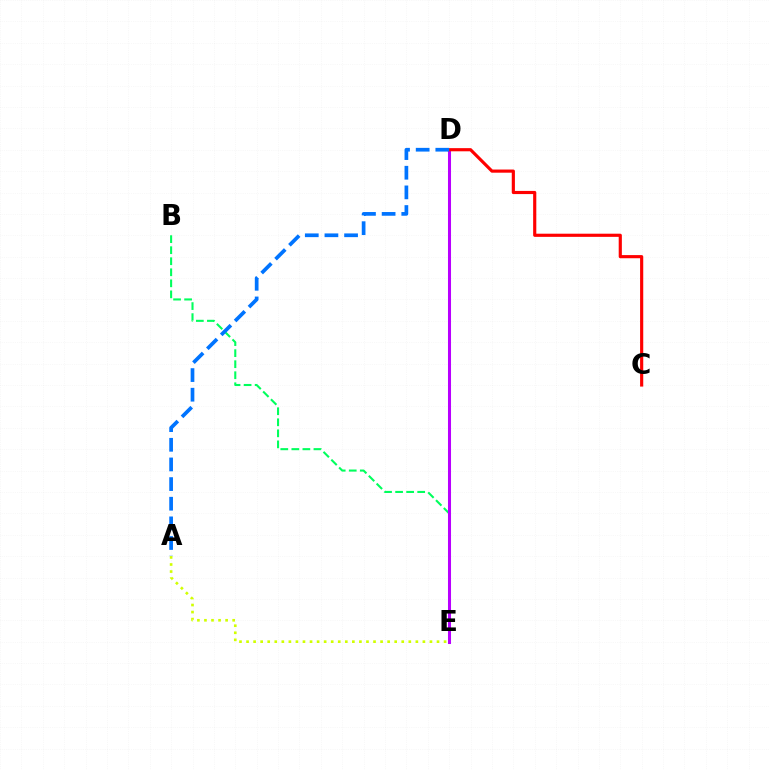{('B', 'E'): [{'color': '#00ff5c', 'line_style': 'dashed', 'thickness': 1.5}], ('D', 'E'): [{'color': '#b900ff', 'line_style': 'solid', 'thickness': 2.19}], ('C', 'D'): [{'color': '#ff0000', 'line_style': 'solid', 'thickness': 2.27}], ('A', 'D'): [{'color': '#0074ff', 'line_style': 'dashed', 'thickness': 2.67}], ('A', 'E'): [{'color': '#d1ff00', 'line_style': 'dotted', 'thickness': 1.92}]}